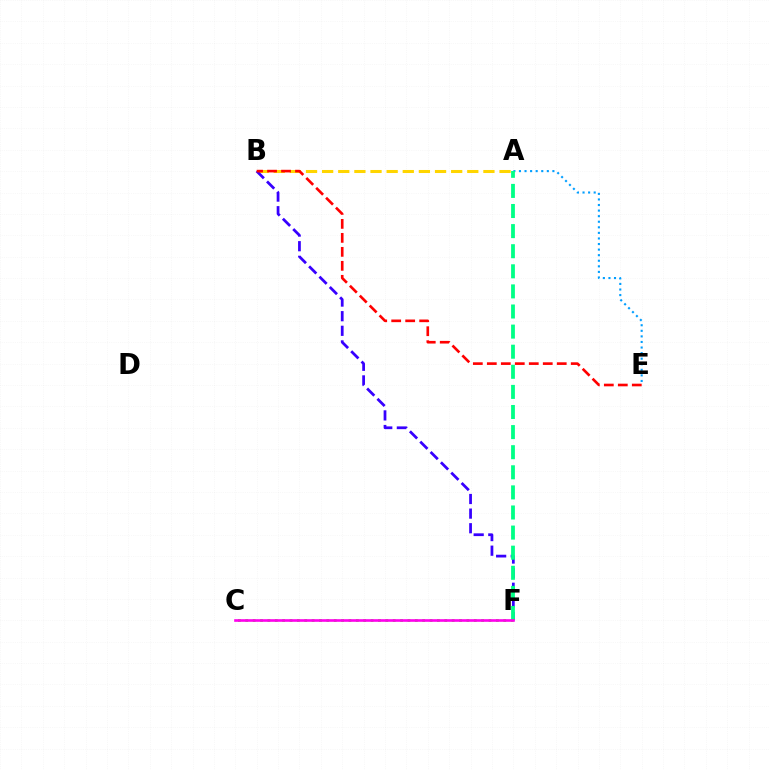{('A', 'B'): [{'color': '#ffd500', 'line_style': 'dashed', 'thickness': 2.19}], ('A', 'E'): [{'color': '#009eff', 'line_style': 'dotted', 'thickness': 1.51}], ('B', 'F'): [{'color': '#3700ff', 'line_style': 'dashed', 'thickness': 1.99}], ('B', 'E'): [{'color': '#ff0000', 'line_style': 'dashed', 'thickness': 1.9}], ('A', 'F'): [{'color': '#00ff86', 'line_style': 'dashed', 'thickness': 2.73}], ('C', 'F'): [{'color': '#4fff00', 'line_style': 'dotted', 'thickness': 2.0}, {'color': '#ff00ed', 'line_style': 'solid', 'thickness': 1.9}]}